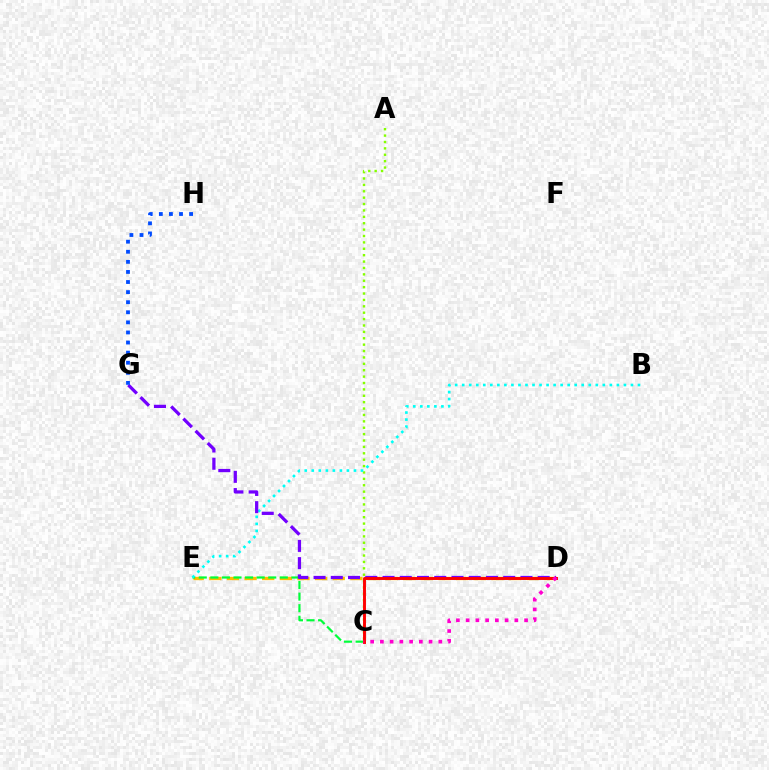{('A', 'C'): [{'color': '#84ff00', 'line_style': 'dotted', 'thickness': 1.74}], ('D', 'E'): [{'color': '#ffbd00', 'line_style': 'dashed', 'thickness': 2.4}], ('C', 'E'): [{'color': '#00ff39', 'line_style': 'dashed', 'thickness': 1.57}], ('B', 'E'): [{'color': '#00fff6', 'line_style': 'dotted', 'thickness': 1.91}], ('D', 'G'): [{'color': '#7200ff', 'line_style': 'dashed', 'thickness': 2.34}], ('C', 'D'): [{'color': '#ff0000', 'line_style': 'solid', 'thickness': 2.11}, {'color': '#ff00cf', 'line_style': 'dotted', 'thickness': 2.65}], ('G', 'H'): [{'color': '#004bff', 'line_style': 'dotted', 'thickness': 2.74}]}